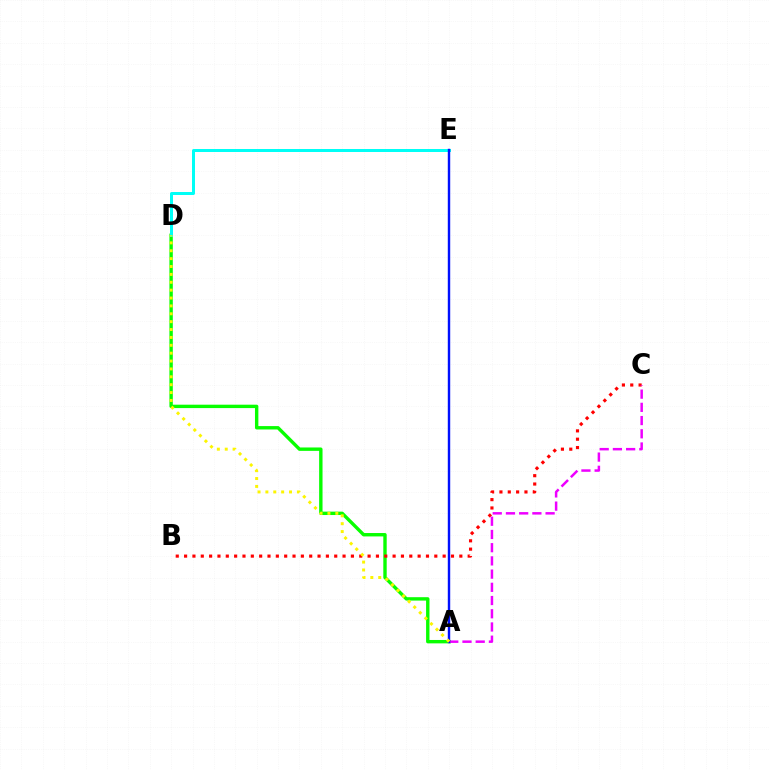{('A', 'D'): [{'color': '#08ff00', 'line_style': 'solid', 'thickness': 2.44}, {'color': '#fcf500', 'line_style': 'dotted', 'thickness': 2.14}], ('B', 'C'): [{'color': '#ff0000', 'line_style': 'dotted', 'thickness': 2.27}], ('D', 'E'): [{'color': '#00fff6', 'line_style': 'solid', 'thickness': 2.15}], ('A', 'C'): [{'color': '#ee00ff', 'line_style': 'dashed', 'thickness': 1.8}], ('A', 'E'): [{'color': '#0010ff', 'line_style': 'solid', 'thickness': 1.75}]}